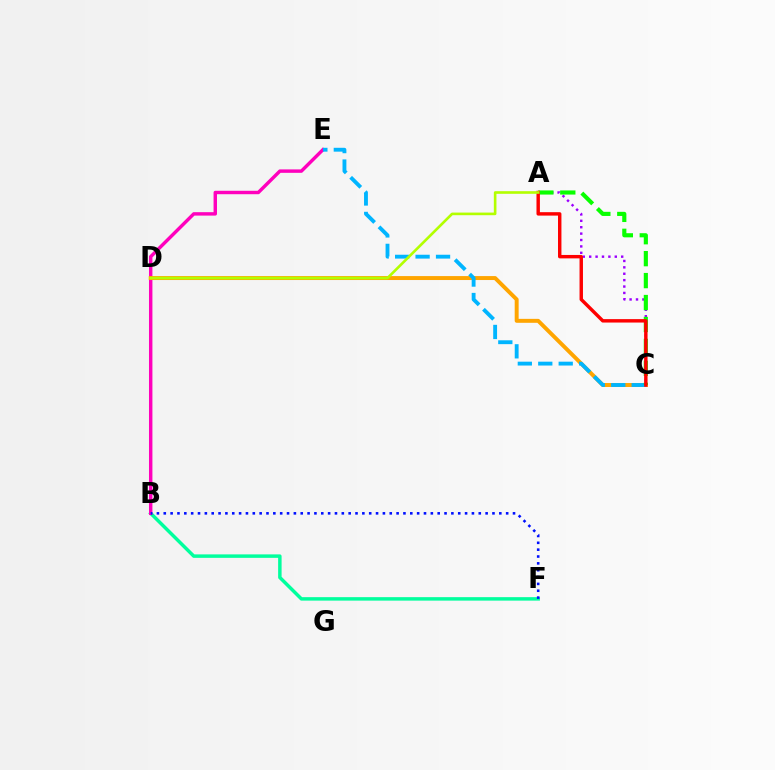{('B', 'F'): [{'color': '#00ff9d', 'line_style': 'solid', 'thickness': 2.49}, {'color': '#0010ff', 'line_style': 'dotted', 'thickness': 1.86}], ('A', 'C'): [{'color': '#9b00ff', 'line_style': 'dotted', 'thickness': 1.74}, {'color': '#08ff00', 'line_style': 'dashed', 'thickness': 2.98}, {'color': '#ff0000', 'line_style': 'solid', 'thickness': 2.47}], ('B', 'E'): [{'color': '#ff00bd', 'line_style': 'solid', 'thickness': 2.47}], ('C', 'D'): [{'color': '#ffa500', 'line_style': 'solid', 'thickness': 2.84}], ('C', 'E'): [{'color': '#00b5ff', 'line_style': 'dashed', 'thickness': 2.78}], ('A', 'D'): [{'color': '#b3ff00', 'line_style': 'solid', 'thickness': 1.89}]}